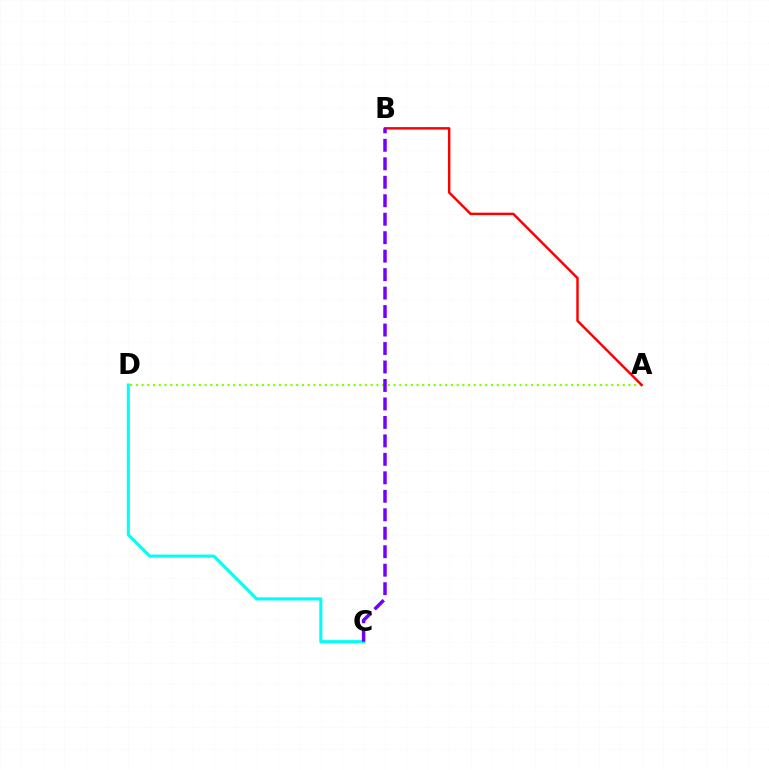{('A', 'D'): [{'color': '#84ff00', 'line_style': 'dotted', 'thickness': 1.56}], ('C', 'D'): [{'color': '#00fff6', 'line_style': 'solid', 'thickness': 2.23}], ('A', 'B'): [{'color': '#ff0000', 'line_style': 'solid', 'thickness': 1.77}], ('B', 'C'): [{'color': '#7200ff', 'line_style': 'dashed', 'thickness': 2.51}]}